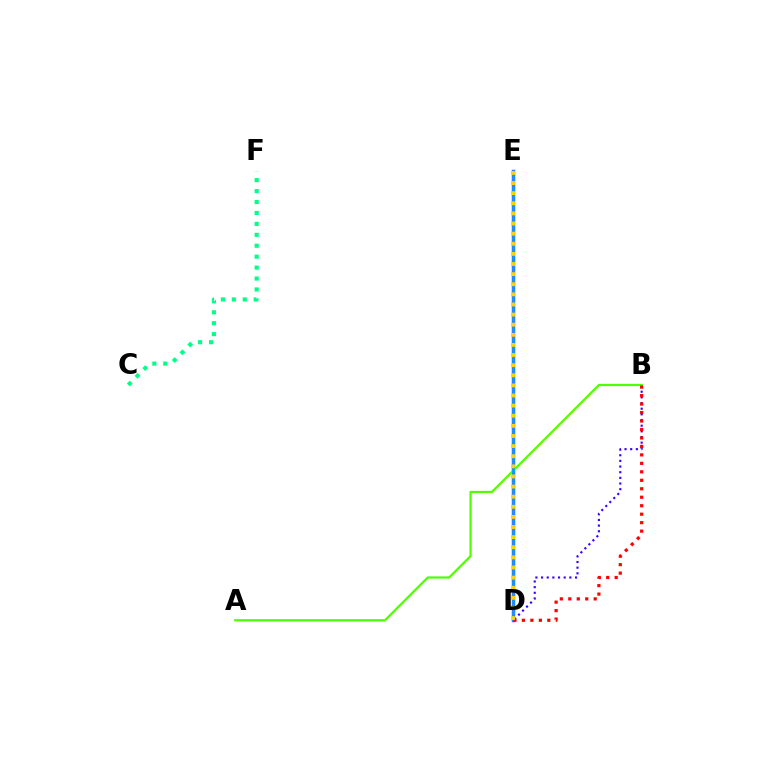{('B', 'D'): [{'color': '#3700ff', 'line_style': 'dotted', 'thickness': 1.54}, {'color': '#ff0000', 'line_style': 'dotted', 'thickness': 2.3}], ('D', 'E'): [{'color': '#ff00ed', 'line_style': 'solid', 'thickness': 2.5}, {'color': '#009eff', 'line_style': 'solid', 'thickness': 1.98}, {'color': '#ffd500', 'line_style': 'dotted', 'thickness': 2.75}], ('A', 'B'): [{'color': '#4fff00', 'line_style': 'solid', 'thickness': 1.59}], ('C', 'F'): [{'color': '#00ff86', 'line_style': 'dotted', 'thickness': 2.97}]}